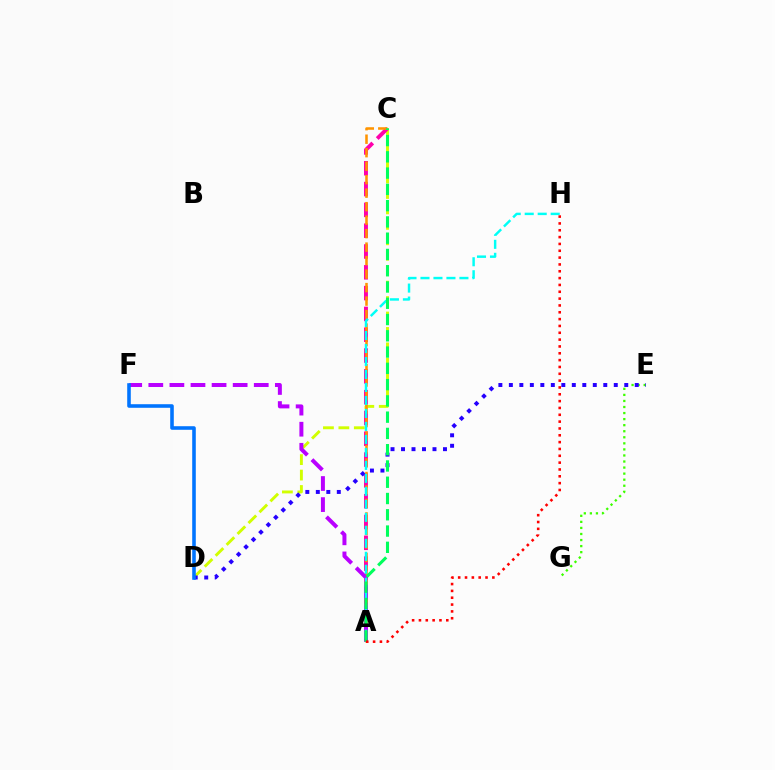{('E', 'G'): [{'color': '#3dff00', 'line_style': 'dotted', 'thickness': 1.65}], ('C', 'D'): [{'color': '#d1ff00', 'line_style': 'dashed', 'thickness': 2.1}], ('A', 'C'): [{'color': '#ff00ac', 'line_style': 'dashed', 'thickness': 2.83}, {'color': '#ff9400', 'line_style': 'dashed', 'thickness': 1.83}, {'color': '#00ff5c', 'line_style': 'dashed', 'thickness': 2.21}], ('D', 'E'): [{'color': '#2500ff', 'line_style': 'dotted', 'thickness': 2.85}], ('A', 'F'): [{'color': '#b900ff', 'line_style': 'dashed', 'thickness': 2.86}], ('A', 'H'): [{'color': '#00fff6', 'line_style': 'dashed', 'thickness': 1.76}, {'color': '#ff0000', 'line_style': 'dotted', 'thickness': 1.86}], ('D', 'F'): [{'color': '#0074ff', 'line_style': 'solid', 'thickness': 2.58}]}